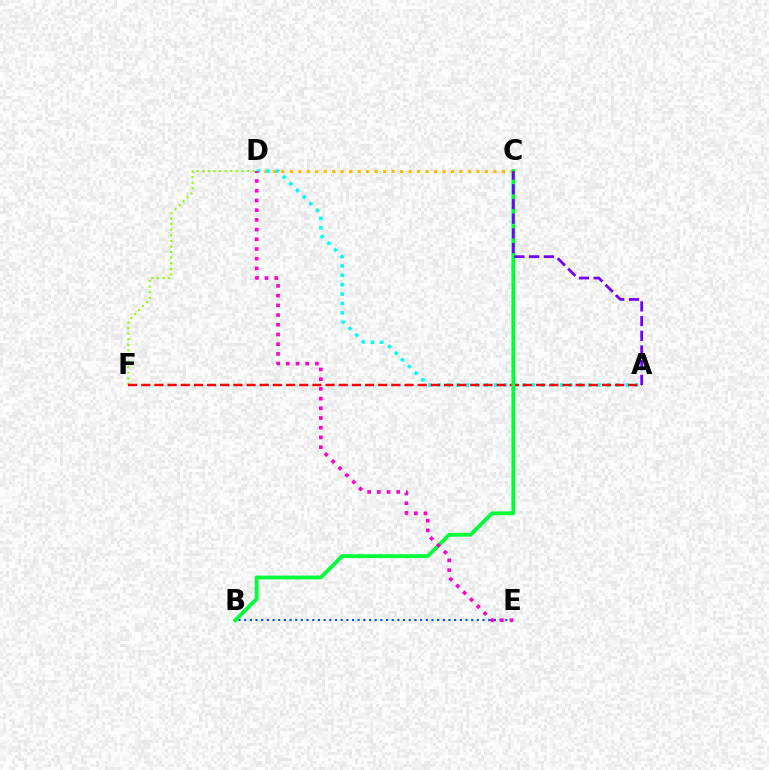{('D', 'F'): [{'color': '#84ff00', 'line_style': 'dotted', 'thickness': 1.52}], ('C', 'D'): [{'color': '#ffbd00', 'line_style': 'dotted', 'thickness': 2.31}], ('A', 'D'): [{'color': '#00fff6', 'line_style': 'dotted', 'thickness': 2.55}], ('B', 'E'): [{'color': '#004bff', 'line_style': 'dotted', 'thickness': 1.54}], ('A', 'F'): [{'color': '#ff0000', 'line_style': 'dashed', 'thickness': 1.79}], ('B', 'C'): [{'color': '#00ff39', 'line_style': 'solid', 'thickness': 2.76}], ('D', 'E'): [{'color': '#ff00cf', 'line_style': 'dotted', 'thickness': 2.64}], ('A', 'C'): [{'color': '#7200ff', 'line_style': 'dashed', 'thickness': 2.0}]}